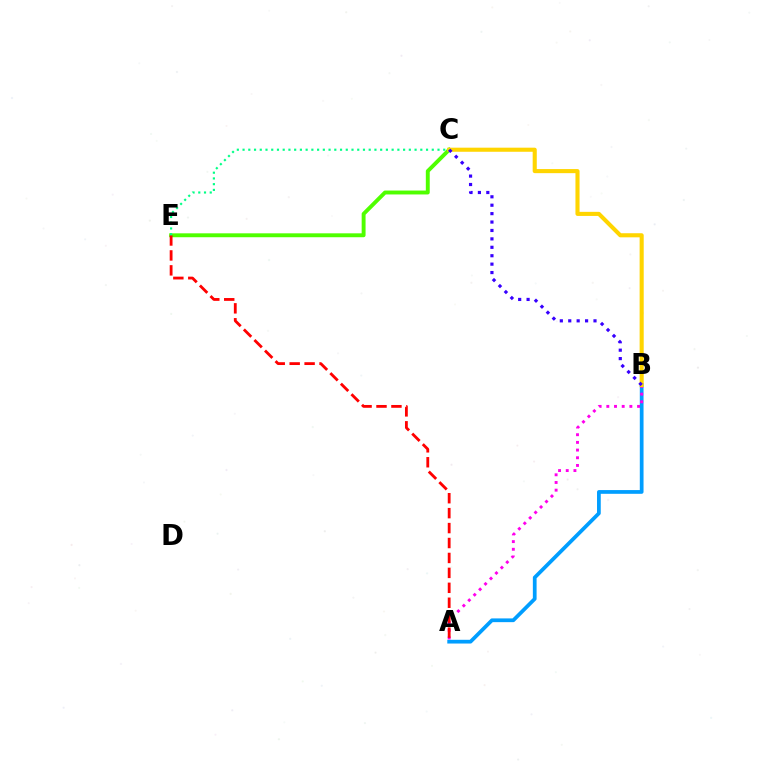{('A', 'B'): [{'color': '#009eff', 'line_style': 'solid', 'thickness': 2.69}, {'color': '#ff00ed', 'line_style': 'dotted', 'thickness': 2.09}], ('C', 'E'): [{'color': '#4fff00', 'line_style': 'solid', 'thickness': 2.81}, {'color': '#00ff86', 'line_style': 'dotted', 'thickness': 1.56}], ('B', 'C'): [{'color': '#ffd500', 'line_style': 'solid', 'thickness': 2.95}, {'color': '#3700ff', 'line_style': 'dotted', 'thickness': 2.29}], ('A', 'E'): [{'color': '#ff0000', 'line_style': 'dashed', 'thickness': 2.03}]}